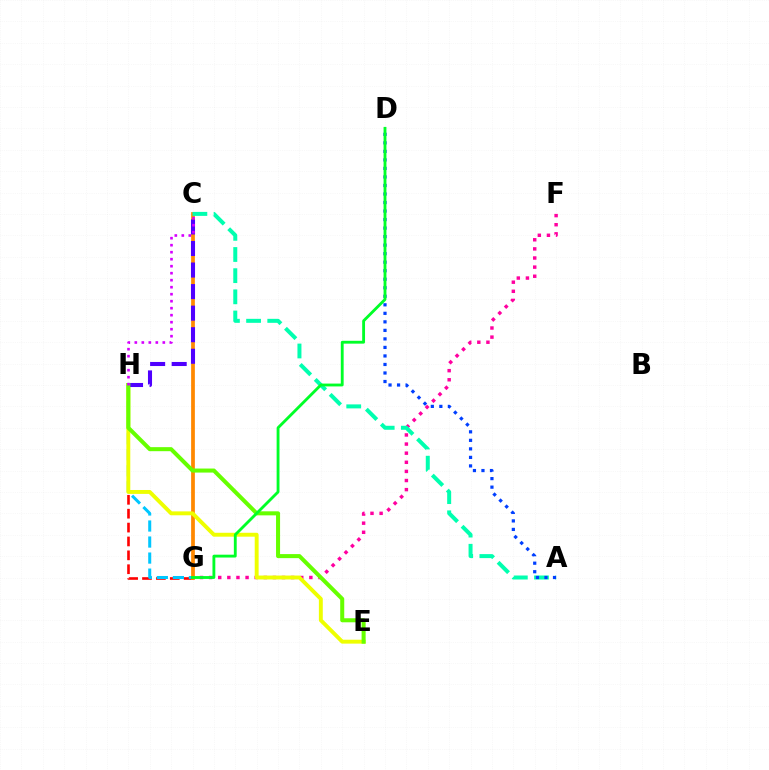{('F', 'G'): [{'color': '#ff00a0', 'line_style': 'dotted', 'thickness': 2.48}], ('G', 'H'): [{'color': '#ff0000', 'line_style': 'dashed', 'thickness': 1.89}, {'color': '#00c7ff', 'line_style': 'dashed', 'thickness': 2.18}], ('C', 'G'): [{'color': '#ff8800', 'line_style': 'solid', 'thickness': 2.69}], ('A', 'C'): [{'color': '#00ffaf', 'line_style': 'dashed', 'thickness': 2.87}], ('E', 'H'): [{'color': '#eeff00', 'line_style': 'solid', 'thickness': 2.81}, {'color': '#66ff00', 'line_style': 'solid', 'thickness': 2.9}], ('C', 'H'): [{'color': '#4f00ff', 'line_style': 'dashed', 'thickness': 2.93}, {'color': '#d600ff', 'line_style': 'dotted', 'thickness': 1.9}], ('A', 'D'): [{'color': '#003fff', 'line_style': 'dotted', 'thickness': 2.32}], ('D', 'G'): [{'color': '#00ff27', 'line_style': 'solid', 'thickness': 2.05}]}